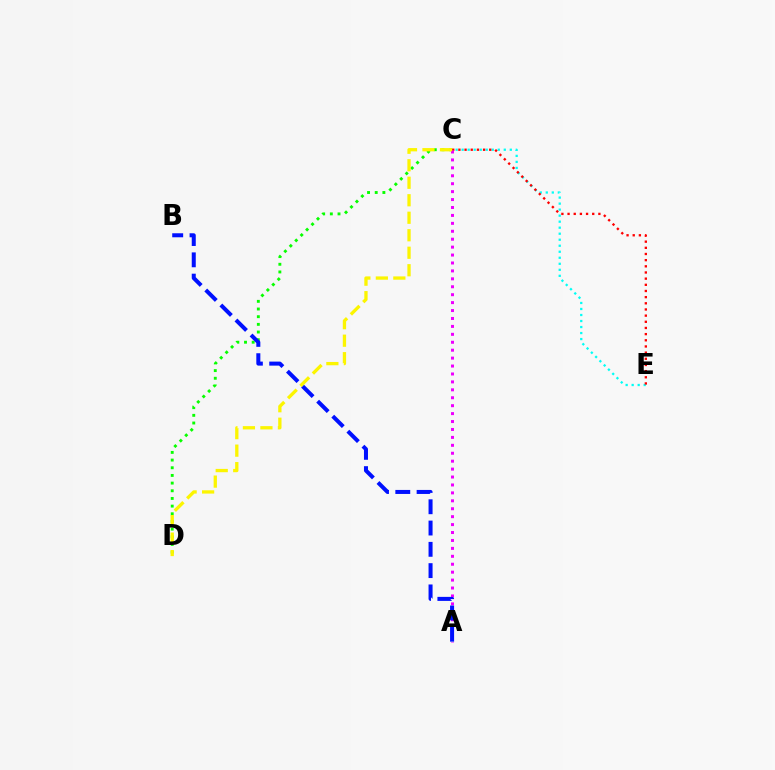{('C', 'D'): [{'color': '#08ff00', 'line_style': 'dotted', 'thickness': 2.08}, {'color': '#fcf500', 'line_style': 'dashed', 'thickness': 2.38}], ('C', 'E'): [{'color': '#00fff6', 'line_style': 'dotted', 'thickness': 1.63}, {'color': '#ff0000', 'line_style': 'dotted', 'thickness': 1.67}], ('A', 'C'): [{'color': '#ee00ff', 'line_style': 'dotted', 'thickness': 2.15}], ('A', 'B'): [{'color': '#0010ff', 'line_style': 'dashed', 'thickness': 2.89}]}